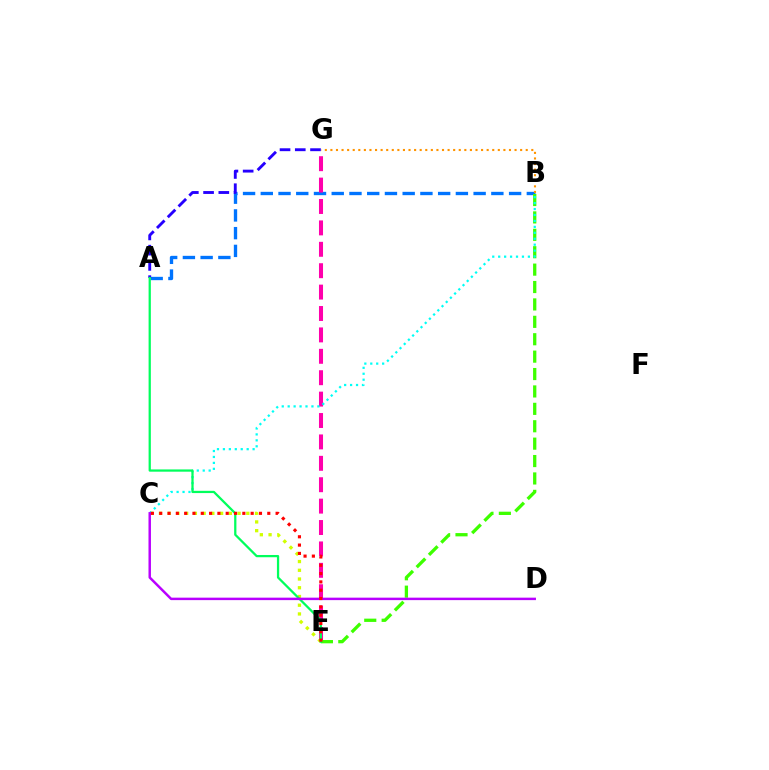{('A', 'B'): [{'color': '#0074ff', 'line_style': 'dashed', 'thickness': 2.41}], ('E', 'G'): [{'color': '#ff00ac', 'line_style': 'dashed', 'thickness': 2.91}], ('C', 'E'): [{'color': '#d1ff00', 'line_style': 'dotted', 'thickness': 2.37}, {'color': '#ff0000', 'line_style': 'dotted', 'thickness': 2.26}], ('B', 'E'): [{'color': '#3dff00', 'line_style': 'dashed', 'thickness': 2.36}], ('A', 'G'): [{'color': '#2500ff', 'line_style': 'dashed', 'thickness': 2.07}], ('B', 'C'): [{'color': '#00fff6', 'line_style': 'dotted', 'thickness': 1.61}], ('B', 'G'): [{'color': '#ff9400', 'line_style': 'dotted', 'thickness': 1.52}], ('A', 'E'): [{'color': '#00ff5c', 'line_style': 'solid', 'thickness': 1.63}], ('C', 'D'): [{'color': '#b900ff', 'line_style': 'solid', 'thickness': 1.78}]}